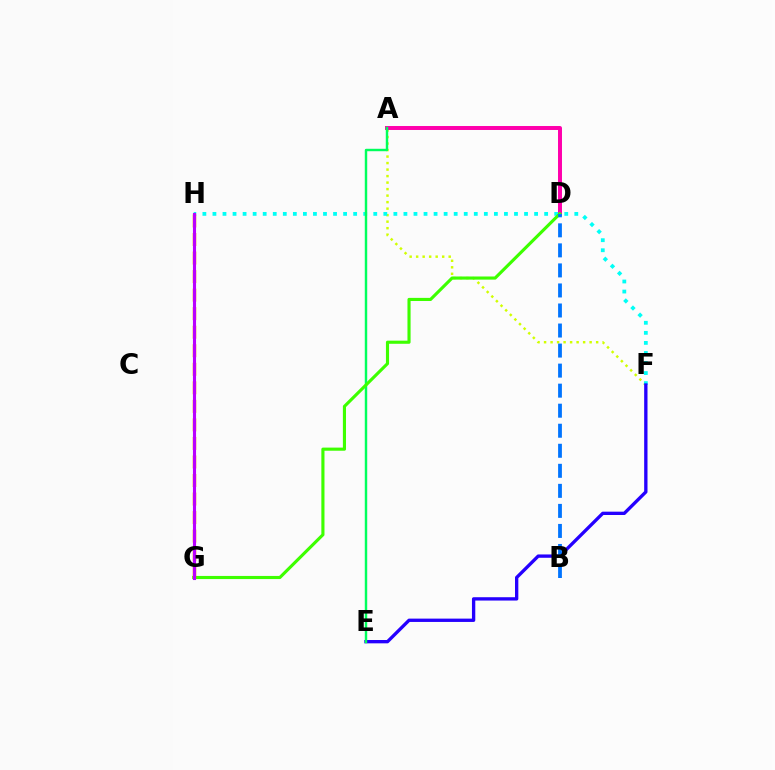{('A', 'F'): [{'color': '#d1ff00', 'line_style': 'dotted', 'thickness': 1.77}], ('F', 'H'): [{'color': '#00fff6', 'line_style': 'dotted', 'thickness': 2.73}], ('A', 'D'): [{'color': '#ff00ac', 'line_style': 'solid', 'thickness': 2.86}], ('E', 'F'): [{'color': '#2500ff', 'line_style': 'solid', 'thickness': 2.4}], ('A', 'E'): [{'color': '#00ff5c', 'line_style': 'solid', 'thickness': 1.75}], ('G', 'H'): [{'color': '#ff0000', 'line_style': 'dashed', 'thickness': 2.11}, {'color': '#ff9400', 'line_style': 'dashed', 'thickness': 2.52}, {'color': '#b900ff', 'line_style': 'solid', 'thickness': 2.23}], ('D', 'G'): [{'color': '#3dff00', 'line_style': 'solid', 'thickness': 2.25}], ('B', 'D'): [{'color': '#0074ff', 'line_style': 'dashed', 'thickness': 2.72}]}